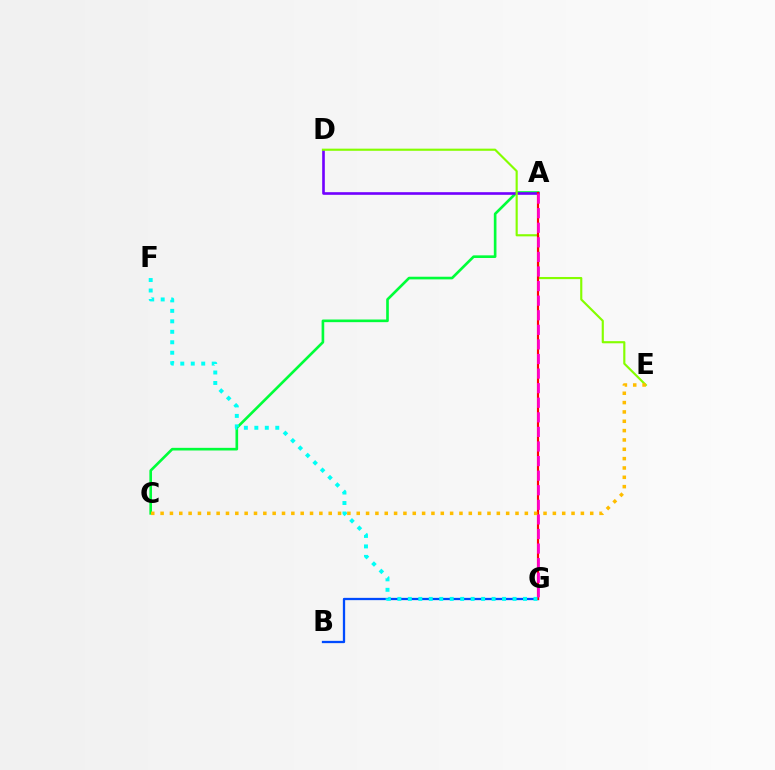{('A', 'C'): [{'color': '#00ff39', 'line_style': 'solid', 'thickness': 1.91}], ('A', 'D'): [{'color': '#7200ff', 'line_style': 'solid', 'thickness': 1.89}], ('D', 'E'): [{'color': '#84ff00', 'line_style': 'solid', 'thickness': 1.55}], ('B', 'G'): [{'color': '#004bff', 'line_style': 'solid', 'thickness': 1.65}], ('A', 'G'): [{'color': '#ff0000', 'line_style': 'solid', 'thickness': 1.56}, {'color': '#ff00cf', 'line_style': 'dashed', 'thickness': 1.98}], ('F', 'G'): [{'color': '#00fff6', 'line_style': 'dotted', 'thickness': 2.84}], ('C', 'E'): [{'color': '#ffbd00', 'line_style': 'dotted', 'thickness': 2.54}]}